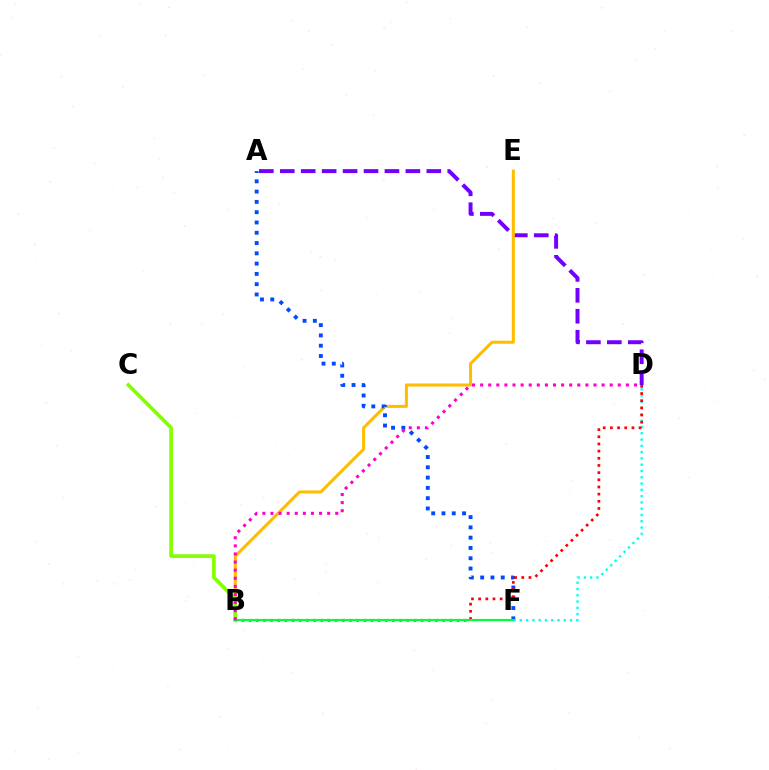{('A', 'D'): [{'color': '#7200ff', 'line_style': 'dashed', 'thickness': 2.84}], ('B', 'E'): [{'color': '#ffbd00', 'line_style': 'solid', 'thickness': 2.19}], ('A', 'F'): [{'color': '#004bff', 'line_style': 'dotted', 'thickness': 2.79}], ('D', 'F'): [{'color': '#00fff6', 'line_style': 'dotted', 'thickness': 1.71}], ('B', 'D'): [{'color': '#ff0000', 'line_style': 'dotted', 'thickness': 1.95}, {'color': '#ff00cf', 'line_style': 'dotted', 'thickness': 2.2}], ('B', 'C'): [{'color': '#84ff00', 'line_style': 'solid', 'thickness': 2.63}], ('B', 'F'): [{'color': '#00ff39', 'line_style': 'solid', 'thickness': 1.56}]}